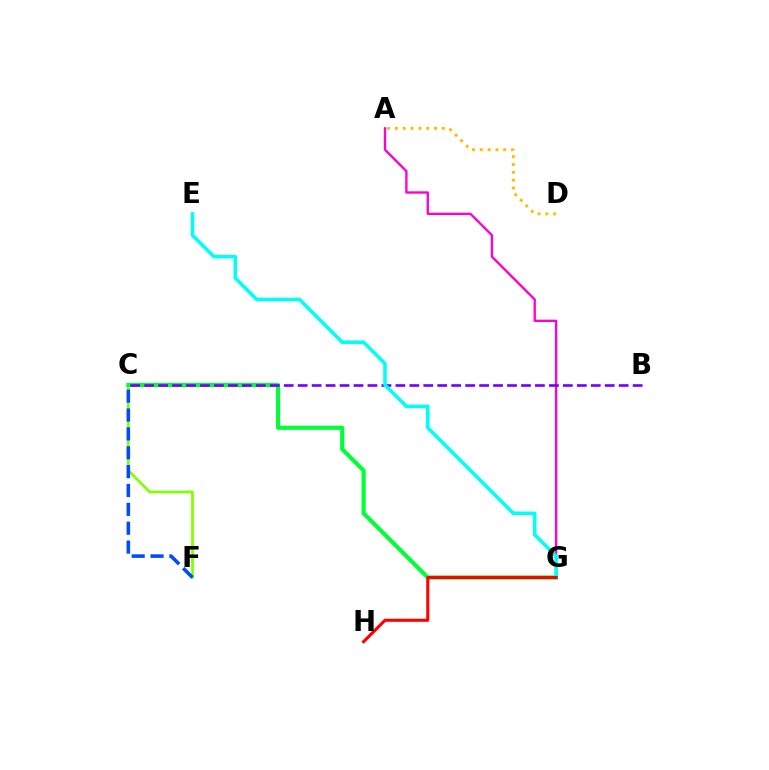{('C', 'F'): [{'color': '#84ff00', 'line_style': 'solid', 'thickness': 1.95}, {'color': '#004bff', 'line_style': 'dashed', 'thickness': 2.56}], ('C', 'G'): [{'color': '#00ff39', 'line_style': 'solid', 'thickness': 2.98}], ('A', 'G'): [{'color': '#ff00cf', 'line_style': 'solid', 'thickness': 1.69}], ('B', 'C'): [{'color': '#7200ff', 'line_style': 'dashed', 'thickness': 1.9}], ('E', 'G'): [{'color': '#00fff6', 'line_style': 'solid', 'thickness': 2.56}], ('G', 'H'): [{'color': '#ff0000', 'line_style': 'solid', 'thickness': 2.21}], ('A', 'D'): [{'color': '#ffbd00', 'line_style': 'dotted', 'thickness': 2.12}]}